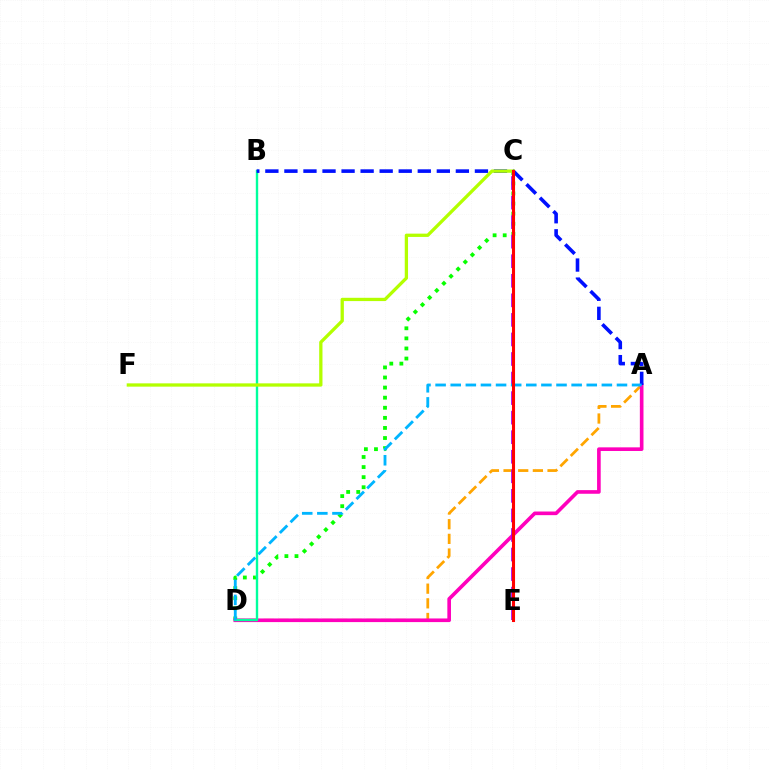{('A', 'D'): [{'color': '#ffa500', 'line_style': 'dashed', 'thickness': 1.99}, {'color': '#ff00bd', 'line_style': 'solid', 'thickness': 2.62}, {'color': '#00b5ff', 'line_style': 'dashed', 'thickness': 2.05}], ('C', 'D'): [{'color': '#08ff00', 'line_style': 'dotted', 'thickness': 2.74}], ('B', 'D'): [{'color': '#00ff9d', 'line_style': 'solid', 'thickness': 1.72}], ('A', 'B'): [{'color': '#0010ff', 'line_style': 'dashed', 'thickness': 2.59}], ('C', 'E'): [{'color': '#9b00ff', 'line_style': 'dashed', 'thickness': 2.66}, {'color': '#ff0000', 'line_style': 'solid', 'thickness': 2.21}], ('C', 'F'): [{'color': '#b3ff00', 'line_style': 'solid', 'thickness': 2.37}]}